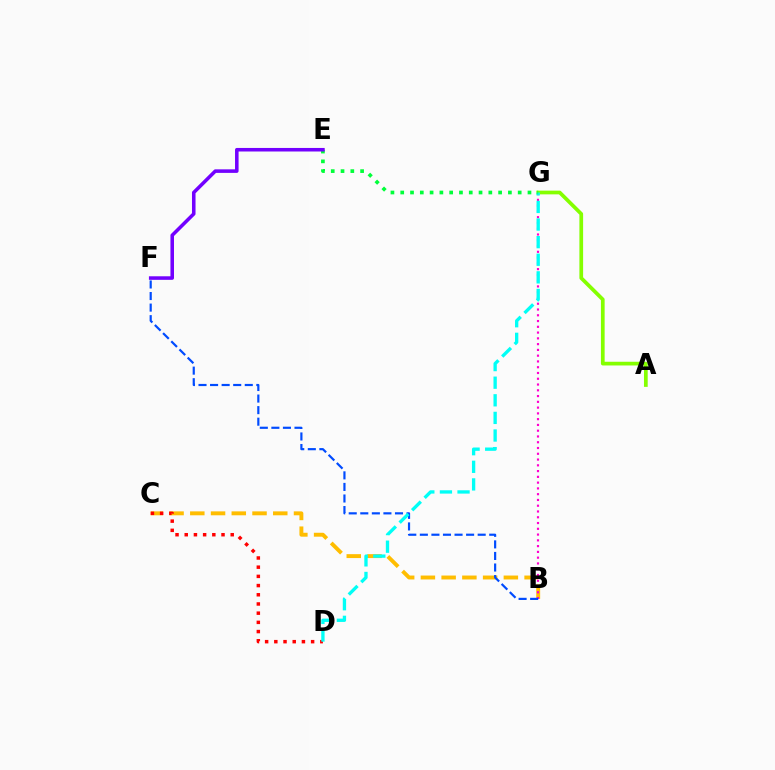{('B', 'C'): [{'color': '#ffbd00', 'line_style': 'dashed', 'thickness': 2.82}], ('B', 'G'): [{'color': '#ff00cf', 'line_style': 'dotted', 'thickness': 1.57}], ('A', 'G'): [{'color': '#84ff00', 'line_style': 'solid', 'thickness': 2.68}], ('C', 'D'): [{'color': '#ff0000', 'line_style': 'dotted', 'thickness': 2.5}], ('B', 'F'): [{'color': '#004bff', 'line_style': 'dashed', 'thickness': 1.57}], ('D', 'G'): [{'color': '#00fff6', 'line_style': 'dashed', 'thickness': 2.39}], ('E', 'G'): [{'color': '#00ff39', 'line_style': 'dotted', 'thickness': 2.66}], ('E', 'F'): [{'color': '#7200ff', 'line_style': 'solid', 'thickness': 2.56}]}